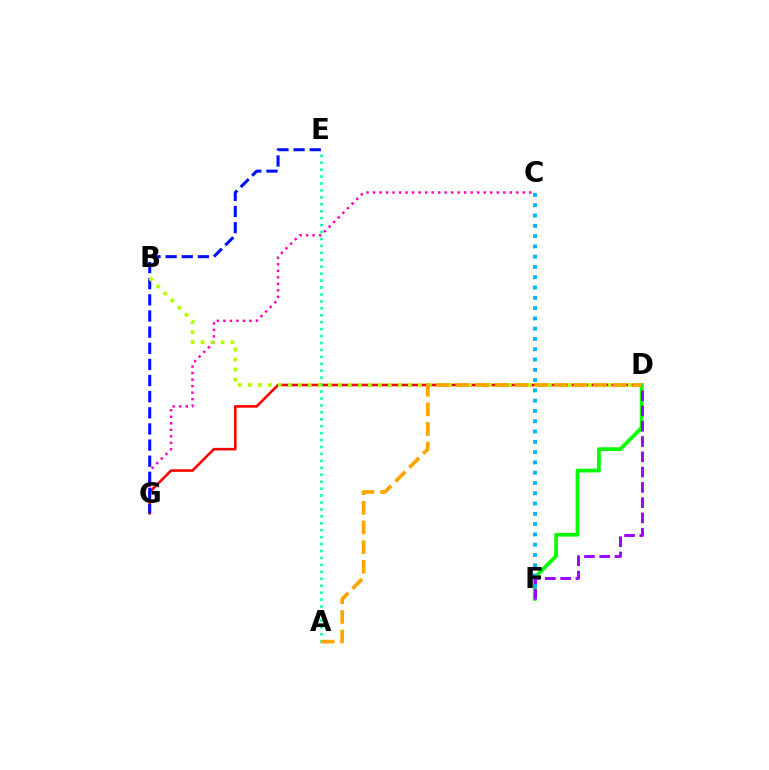{('C', 'G'): [{'color': '#ff00bd', 'line_style': 'dotted', 'thickness': 1.77}], ('D', 'G'): [{'color': '#ff0000', 'line_style': 'solid', 'thickness': 1.86}], ('A', 'E'): [{'color': '#00ff9d', 'line_style': 'dotted', 'thickness': 1.88}], ('E', 'G'): [{'color': '#0010ff', 'line_style': 'dashed', 'thickness': 2.19}], ('B', 'D'): [{'color': '#b3ff00', 'line_style': 'dotted', 'thickness': 2.72}], ('D', 'F'): [{'color': '#08ff00', 'line_style': 'solid', 'thickness': 2.73}, {'color': '#9b00ff', 'line_style': 'dashed', 'thickness': 2.07}], ('C', 'F'): [{'color': '#00b5ff', 'line_style': 'dotted', 'thickness': 2.79}], ('A', 'D'): [{'color': '#ffa500', 'line_style': 'dashed', 'thickness': 2.67}]}